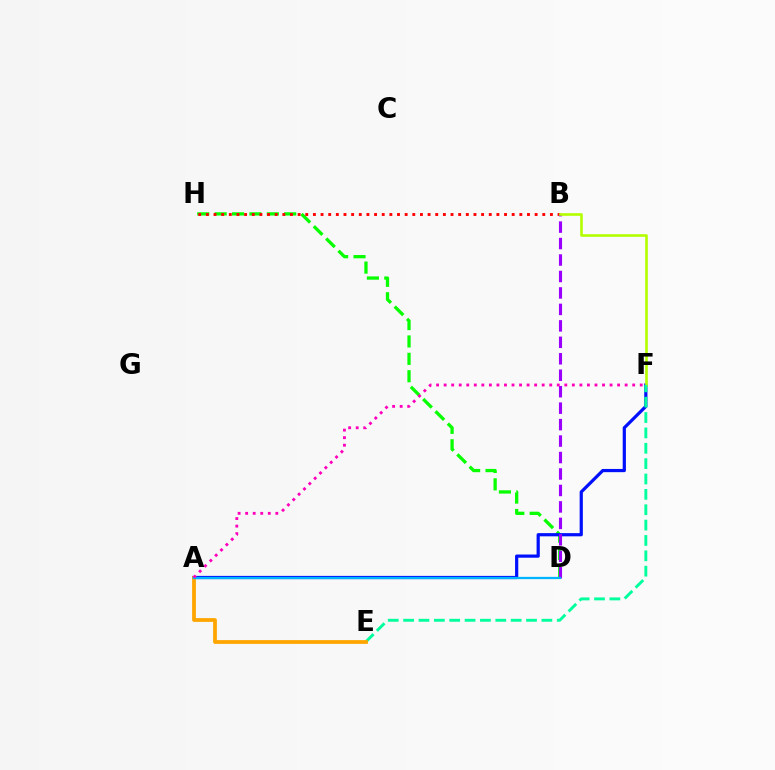{('D', 'H'): [{'color': '#08ff00', 'line_style': 'dashed', 'thickness': 2.36}], ('B', 'H'): [{'color': '#ff0000', 'line_style': 'dotted', 'thickness': 2.08}], ('A', 'F'): [{'color': '#0010ff', 'line_style': 'solid', 'thickness': 2.31}, {'color': '#ff00bd', 'line_style': 'dotted', 'thickness': 2.05}], ('B', 'D'): [{'color': '#9b00ff', 'line_style': 'dashed', 'thickness': 2.24}], ('B', 'F'): [{'color': '#b3ff00', 'line_style': 'solid', 'thickness': 1.9}], ('E', 'F'): [{'color': '#00ff9d', 'line_style': 'dashed', 'thickness': 2.09}], ('A', 'E'): [{'color': '#ffa500', 'line_style': 'solid', 'thickness': 2.7}], ('A', 'D'): [{'color': '#00b5ff', 'line_style': 'solid', 'thickness': 1.64}]}